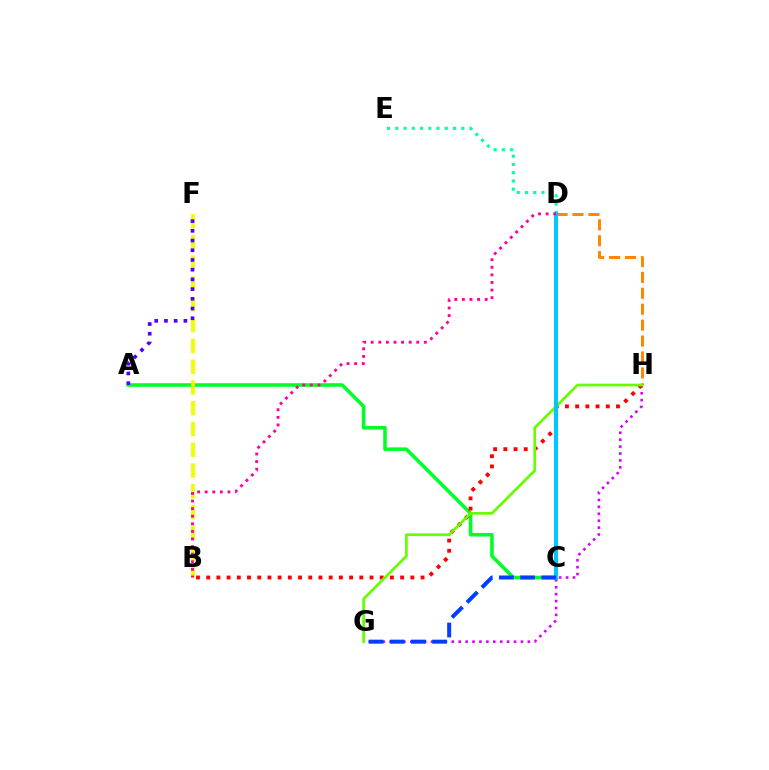{('A', 'C'): [{'color': '#00ff27', 'line_style': 'solid', 'thickness': 2.57}], ('G', 'H'): [{'color': '#d600ff', 'line_style': 'dotted', 'thickness': 1.88}, {'color': '#66ff00', 'line_style': 'solid', 'thickness': 1.95}], ('D', 'H'): [{'color': '#ff8800', 'line_style': 'dashed', 'thickness': 2.16}], ('B', 'H'): [{'color': '#ff0000', 'line_style': 'dotted', 'thickness': 2.77}], ('B', 'F'): [{'color': '#eeff00', 'line_style': 'dashed', 'thickness': 2.82}], ('D', 'E'): [{'color': '#00ffaf', 'line_style': 'dotted', 'thickness': 2.24}], ('C', 'D'): [{'color': '#00c7ff', 'line_style': 'solid', 'thickness': 2.94}], ('C', 'G'): [{'color': '#003fff', 'line_style': 'dashed', 'thickness': 2.88}], ('B', 'D'): [{'color': '#ff00a0', 'line_style': 'dotted', 'thickness': 2.06}], ('A', 'F'): [{'color': '#4f00ff', 'line_style': 'dotted', 'thickness': 2.64}]}